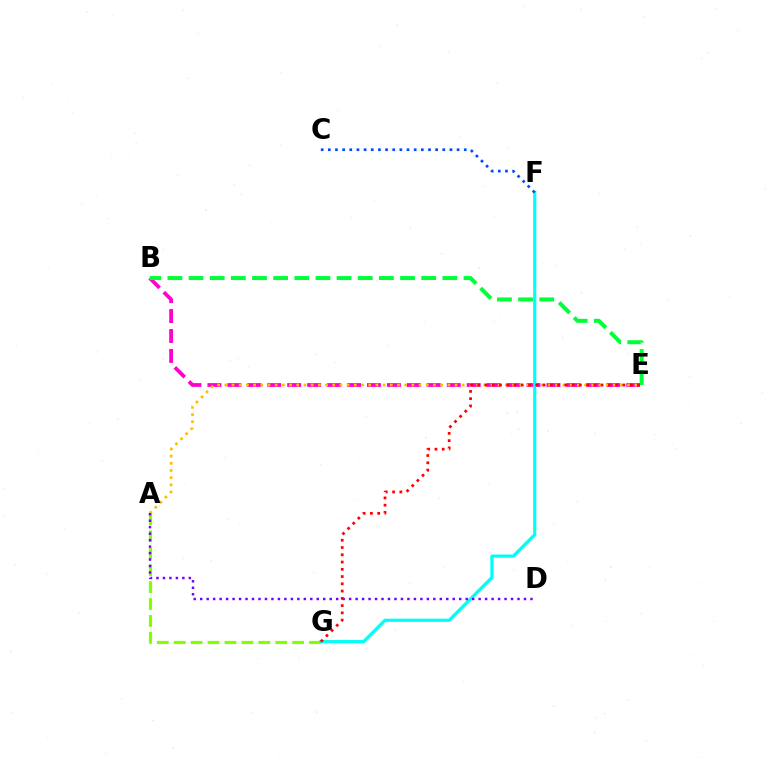{('B', 'E'): [{'color': '#ff00cf', 'line_style': 'dashed', 'thickness': 2.71}, {'color': '#00ff39', 'line_style': 'dashed', 'thickness': 2.87}], ('A', 'E'): [{'color': '#ffbd00', 'line_style': 'dotted', 'thickness': 1.95}], ('A', 'G'): [{'color': '#84ff00', 'line_style': 'dashed', 'thickness': 2.3}], ('F', 'G'): [{'color': '#00fff6', 'line_style': 'solid', 'thickness': 2.31}], ('A', 'D'): [{'color': '#7200ff', 'line_style': 'dotted', 'thickness': 1.76}], ('E', 'G'): [{'color': '#ff0000', 'line_style': 'dotted', 'thickness': 1.97}], ('C', 'F'): [{'color': '#004bff', 'line_style': 'dotted', 'thickness': 1.94}]}